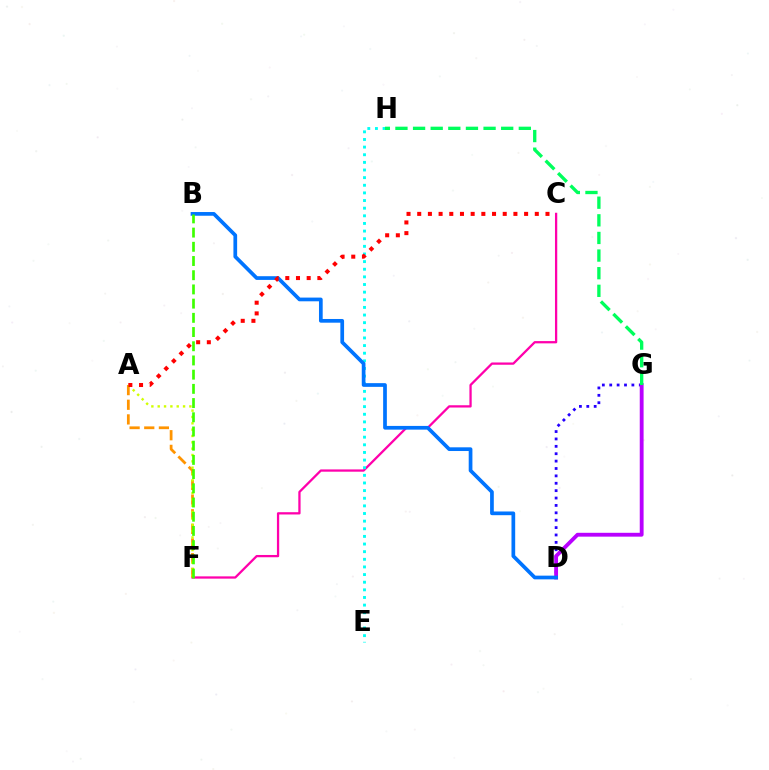{('D', 'G'): [{'color': '#2500ff', 'line_style': 'dotted', 'thickness': 2.01}, {'color': '#b900ff', 'line_style': 'solid', 'thickness': 2.77}], ('C', 'F'): [{'color': '#ff00ac', 'line_style': 'solid', 'thickness': 1.64}], ('A', 'F'): [{'color': '#ff9400', 'line_style': 'dashed', 'thickness': 1.99}, {'color': '#d1ff00', 'line_style': 'dotted', 'thickness': 1.72}], ('E', 'H'): [{'color': '#00fff6', 'line_style': 'dotted', 'thickness': 2.07}], ('G', 'H'): [{'color': '#00ff5c', 'line_style': 'dashed', 'thickness': 2.39}], ('B', 'D'): [{'color': '#0074ff', 'line_style': 'solid', 'thickness': 2.67}], ('B', 'F'): [{'color': '#3dff00', 'line_style': 'dashed', 'thickness': 1.93}], ('A', 'C'): [{'color': '#ff0000', 'line_style': 'dotted', 'thickness': 2.9}]}